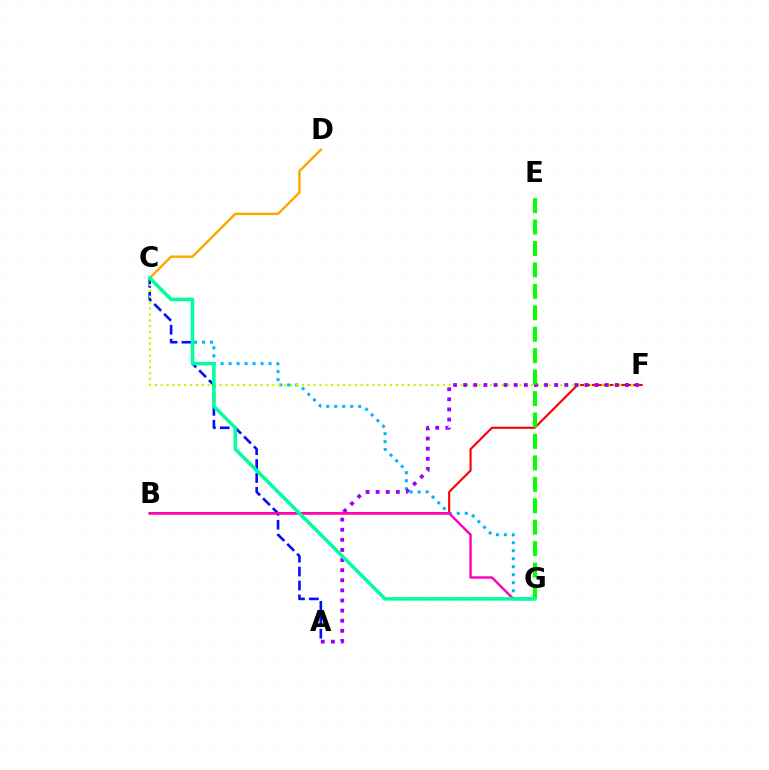{('C', 'D'): [{'color': '#ffa500', 'line_style': 'solid', 'thickness': 1.74}], ('B', 'F'): [{'color': '#ff0000', 'line_style': 'solid', 'thickness': 1.54}], ('A', 'C'): [{'color': '#0010ff', 'line_style': 'dashed', 'thickness': 1.89}], ('C', 'G'): [{'color': '#00b5ff', 'line_style': 'dotted', 'thickness': 2.17}, {'color': '#00ff9d', 'line_style': 'solid', 'thickness': 2.53}], ('C', 'F'): [{'color': '#b3ff00', 'line_style': 'dotted', 'thickness': 1.6}], ('A', 'F'): [{'color': '#9b00ff', 'line_style': 'dotted', 'thickness': 2.75}], ('B', 'G'): [{'color': '#ff00bd', 'line_style': 'solid', 'thickness': 1.76}], ('E', 'G'): [{'color': '#08ff00', 'line_style': 'dashed', 'thickness': 2.91}]}